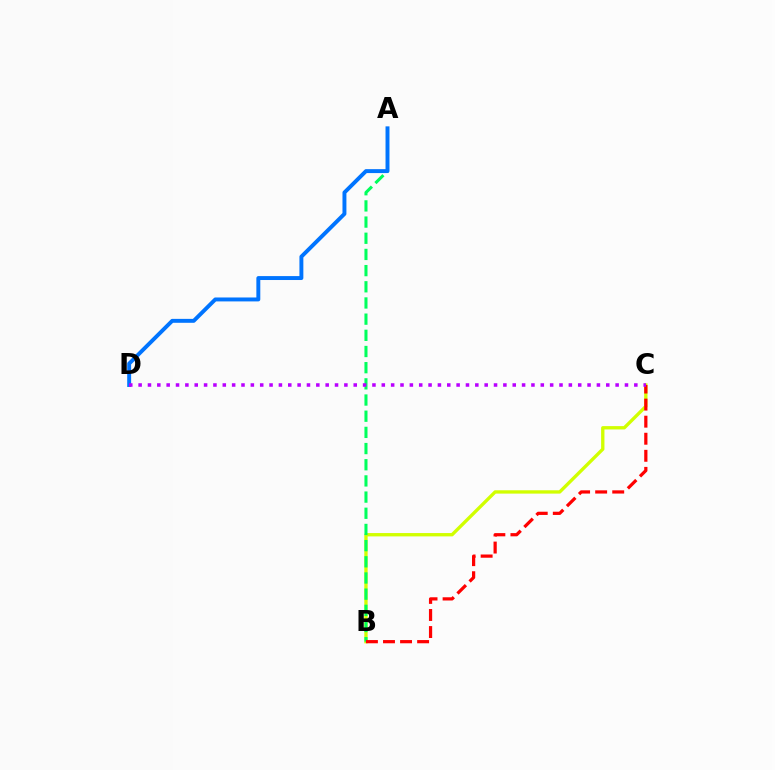{('B', 'C'): [{'color': '#d1ff00', 'line_style': 'solid', 'thickness': 2.4}, {'color': '#ff0000', 'line_style': 'dashed', 'thickness': 2.32}], ('A', 'B'): [{'color': '#00ff5c', 'line_style': 'dashed', 'thickness': 2.2}], ('A', 'D'): [{'color': '#0074ff', 'line_style': 'solid', 'thickness': 2.83}], ('C', 'D'): [{'color': '#b900ff', 'line_style': 'dotted', 'thickness': 2.54}]}